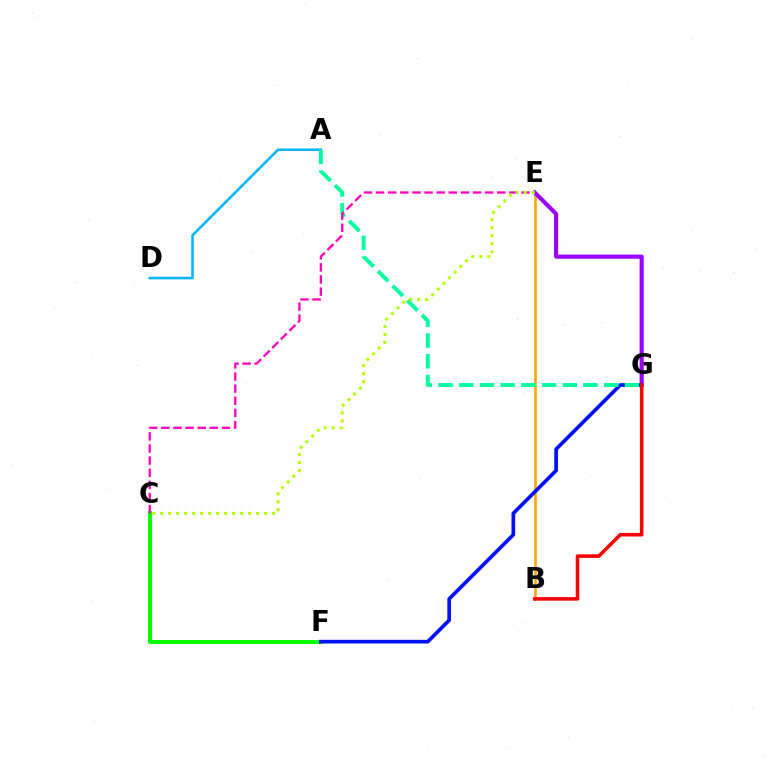{('A', 'D'): [{'color': '#00b5ff', 'line_style': 'solid', 'thickness': 1.84}], ('B', 'E'): [{'color': '#ffa500', 'line_style': 'solid', 'thickness': 1.84}], ('E', 'G'): [{'color': '#9b00ff', 'line_style': 'solid', 'thickness': 2.96}], ('C', 'F'): [{'color': '#08ff00', 'line_style': 'solid', 'thickness': 2.86}], ('F', 'G'): [{'color': '#0010ff', 'line_style': 'solid', 'thickness': 2.64}], ('A', 'G'): [{'color': '#00ff9d', 'line_style': 'dashed', 'thickness': 2.81}], ('C', 'E'): [{'color': '#ff00bd', 'line_style': 'dashed', 'thickness': 1.65}, {'color': '#b3ff00', 'line_style': 'dotted', 'thickness': 2.17}], ('B', 'G'): [{'color': '#ff0000', 'line_style': 'solid', 'thickness': 2.56}]}